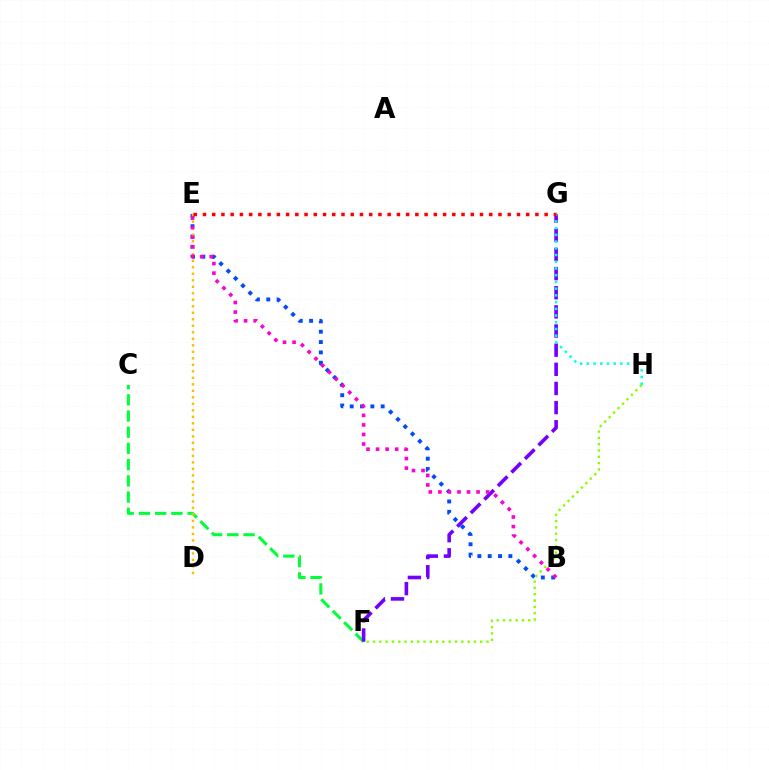{('C', 'F'): [{'color': '#00ff39', 'line_style': 'dashed', 'thickness': 2.2}], ('F', 'G'): [{'color': '#7200ff', 'line_style': 'dashed', 'thickness': 2.6}], ('G', 'H'): [{'color': '#00fff6', 'line_style': 'dotted', 'thickness': 1.83}], ('B', 'E'): [{'color': '#004bff', 'line_style': 'dotted', 'thickness': 2.81}, {'color': '#ff00cf', 'line_style': 'dotted', 'thickness': 2.6}], ('D', 'E'): [{'color': '#ffbd00', 'line_style': 'dotted', 'thickness': 1.77}], ('F', 'H'): [{'color': '#84ff00', 'line_style': 'dotted', 'thickness': 1.71}], ('E', 'G'): [{'color': '#ff0000', 'line_style': 'dotted', 'thickness': 2.51}]}